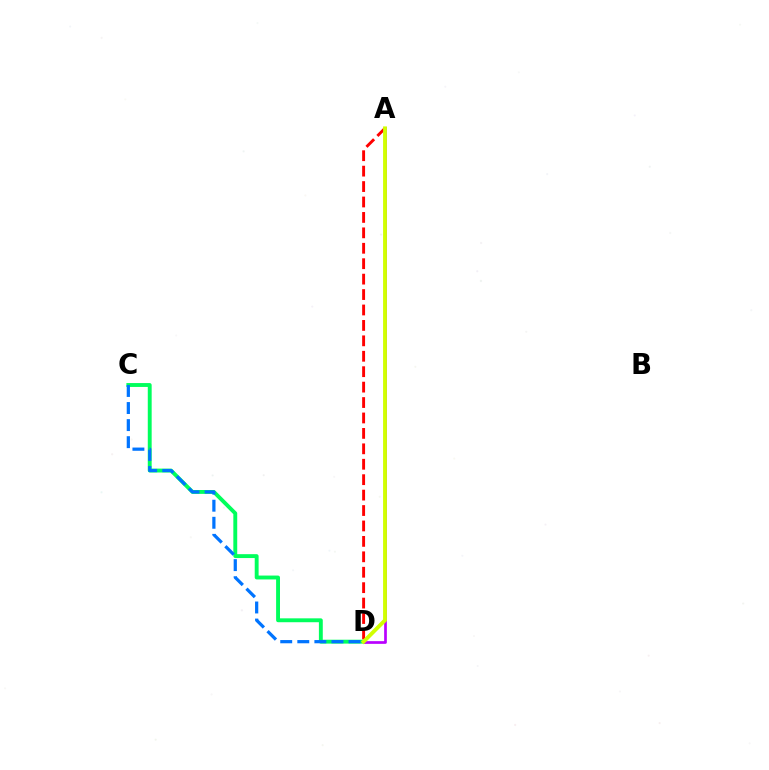{('C', 'D'): [{'color': '#00ff5c', 'line_style': 'solid', 'thickness': 2.8}, {'color': '#0074ff', 'line_style': 'dashed', 'thickness': 2.32}], ('A', 'D'): [{'color': '#ff0000', 'line_style': 'dashed', 'thickness': 2.1}, {'color': '#b900ff', 'line_style': 'solid', 'thickness': 1.95}, {'color': '#d1ff00', 'line_style': 'solid', 'thickness': 2.77}]}